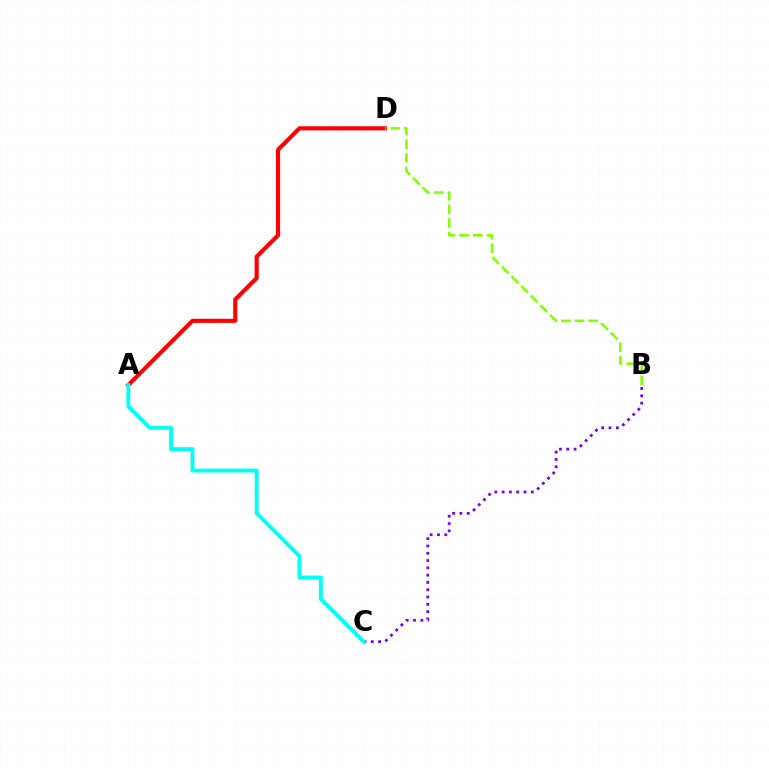{('B', 'C'): [{'color': '#7200ff', 'line_style': 'dotted', 'thickness': 1.98}], ('A', 'D'): [{'color': '#ff0000', 'line_style': 'solid', 'thickness': 2.96}], ('B', 'D'): [{'color': '#84ff00', 'line_style': 'dashed', 'thickness': 1.85}], ('A', 'C'): [{'color': '#00fff6', 'line_style': 'solid', 'thickness': 2.79}]}